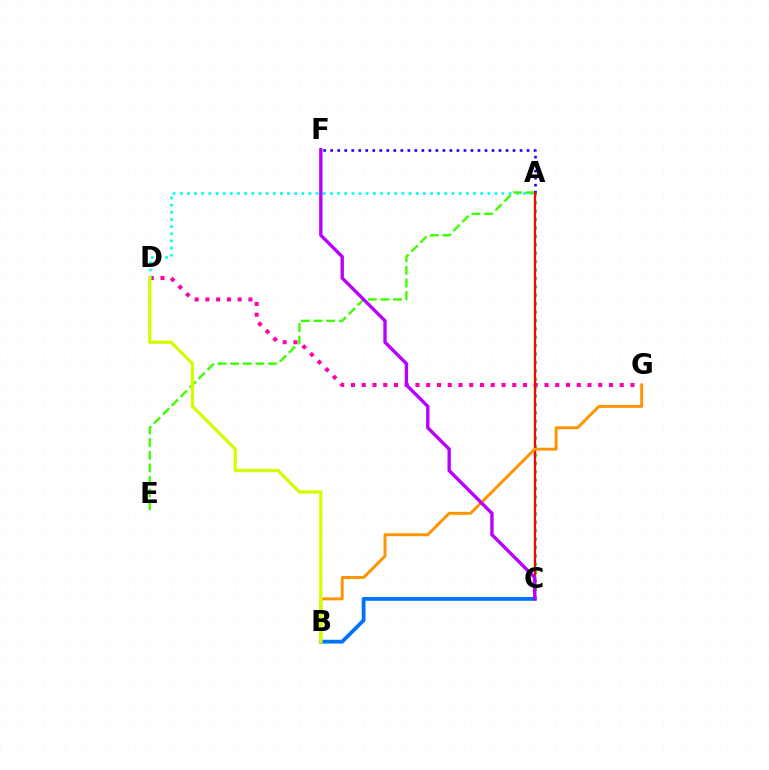{('D', 'G'): [{'color': '#ff00ac', 'line_style': 'dotted', 'thickness': 2.92}], ('A', 'D'): [{'color': '#00fff6', 'line_style': 'dotted', 'thickness': 1.94}], ('A', 'C'): [{'color': '#00ff5c', 'line_style': 'dotted', 'thickness': 2.28}, {'color': '#ff0000', 'line_style': 'solid', 'thickness': 1.68}], ('A', 'E'): [{'color': '#3dff00', 'line_style': 'dashed', 'thickness': 1.72}], ('A', 'F'): [{'color': '#2500ff', 'line_style': 'dotted', 'thickness': 1.91}], ('B', 'C'): [{'color': '#0074ff', 'line_style': 'solid', 'thickness': 2.74}], ('B', 'G'): [{'color': '#ff9400', 'line_style': 'solid', 'thickness': 2.11}], ('C', 'F'): [{'color': '#b900ff', 'line_style': 'solid', 'thickness': 2.42}], ('B', 'D'): [{'color': '#d1ff00', 'line_style': 'solid', 'thickness': 2.35}]}